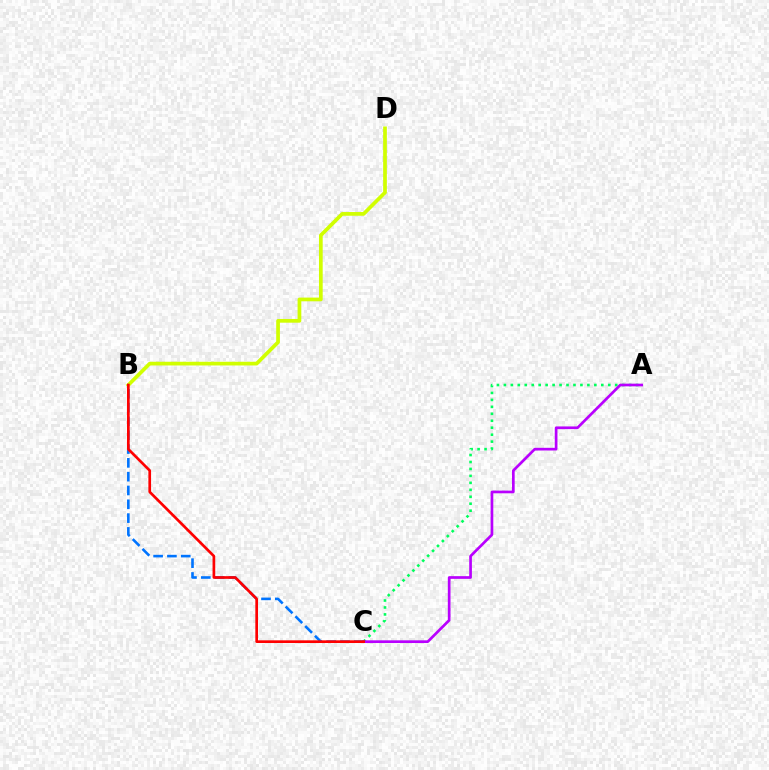{('B', 'D'): [{'color': '#d1ff00', 'line_style': 'solid', 'thickness': 2.67}], ('B', 'C'): [{'color': '#0074ff', 'line_style': 'dashed', 'thickness': 1.88}, {'color': '#ff0000', 'line_style': 'solid', 'thickness': 1.93}], ('A', 'C'): [{'color': '#00ff5c', 'line_style': 'dotted', 'thickness': 1.89}, {'color': '#b900ff', 'line_style': 'solid', 'thickness': 1.94}]}